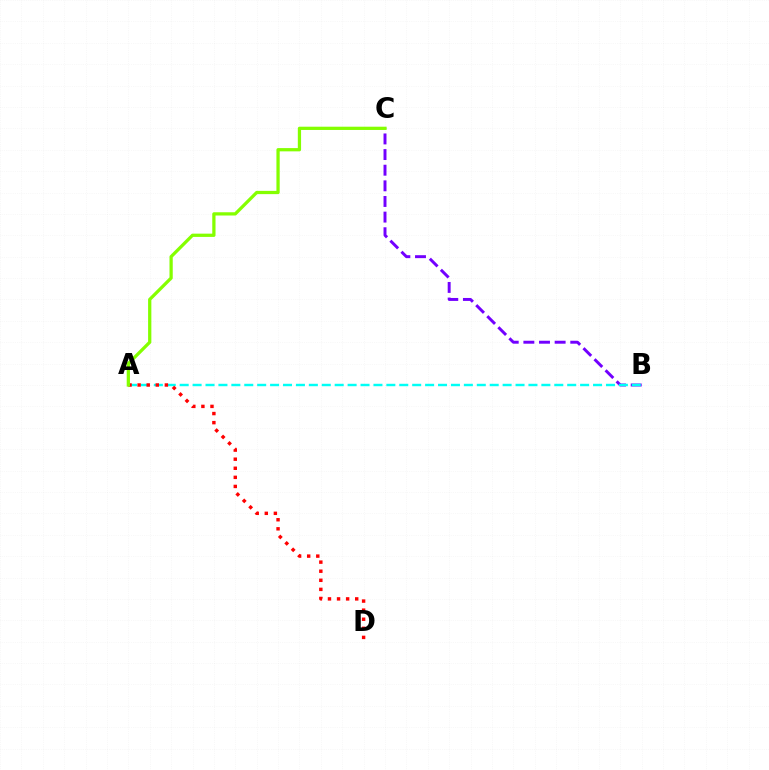{('B', 'C'): [{'color': '#7200ff', 'line_style': 'dashed', 'thickness': 2.12}], ('A', 'B'): [{'color': '#00fff6', 'line_style': 'dashed', 'thickness': 1.75}], ('A', 'D'): [{'color': '#ff0000', 'line_style': 'dotted', 'thickness': 2.47}], ('A', 'C'): [{'color': '#84ff00', 'line_style': 'solid', 'thickness': 2.34}]}